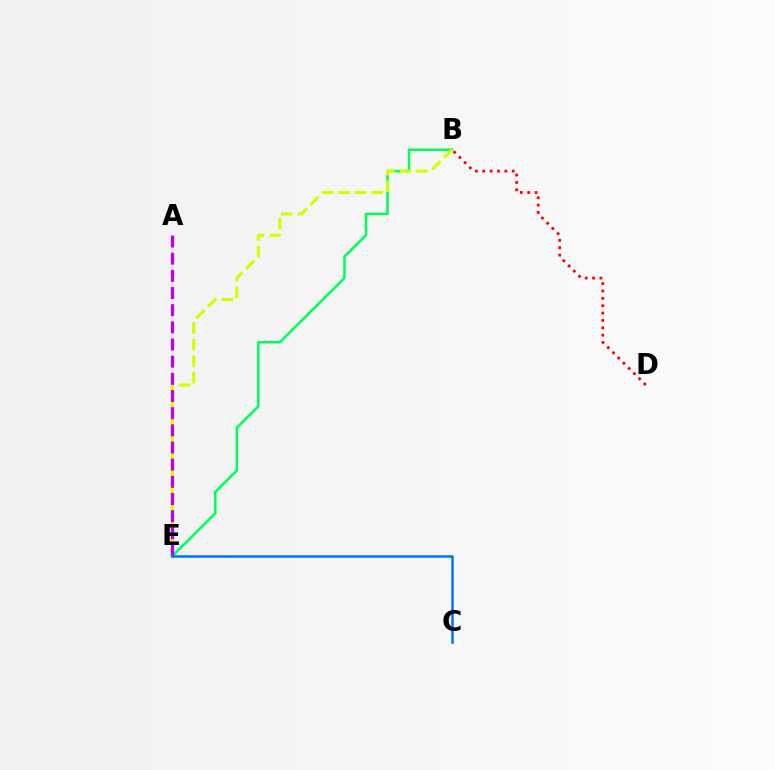{('B', 'E'): [{'color': '#00ff5c', 'line_style': 'solid', 'thickness': 1.84}, {'color': '#d1ff00', 'line_style': 'dashed', 'thickness': 2.25}], ('A', 'E'): [{'color': '#b900ff', 'line_style': 'dashed', 'thickness': 2.33}], ('C', 'E'): [{'color': '#0074ff', 'line_style': 'solid', 'thickness': 1.83}], ('B', 'D'): [{'color': '#ff0000', 'line_style': 'dotted', 'thickness': 2.0}]}